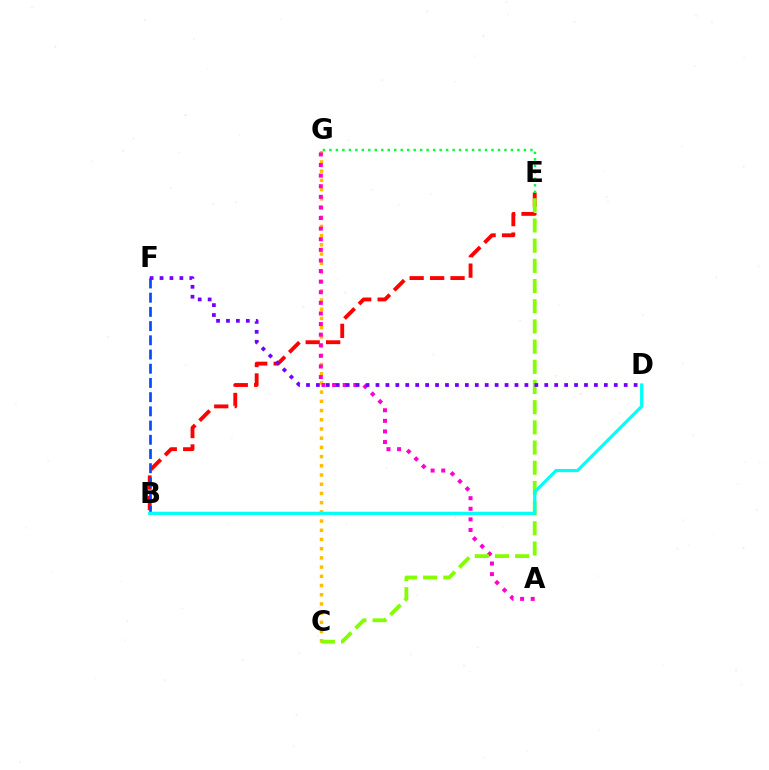{('C', 'G'): [{'color': '#ffbd00', 'line_style': 'dotted', 'thickness': 2.5}], ('B', 'E'): [{'color': '#ff0000', 'line_style': 'dashed', 'thickness': 2.78}], ('A', 'G'): [{'color': '#ff00cf', 'line_style': 'dotted', 'thickness': 2.88}], ('C', 'E'): [{'color': '#84ff00', 'line_style': 'dashed', 'thickness': 2.74}], ('E', 'G'): [{'color': '#00ff39', 'line_style': 'dotted', 'thickness': 1.76}], ('B', 'F'): [{'color': '#004bff', 'line_style': 'dashed', 'thickness': 1.93}], ('B', 'D'): [{'color': '#00fff6', 'line_style': 'solid', 'thickness': 2.31}], ('D', 'F'): [{'color': '#7200ff', 'line_style': 'dotted', 'thickness': 2.7}]}